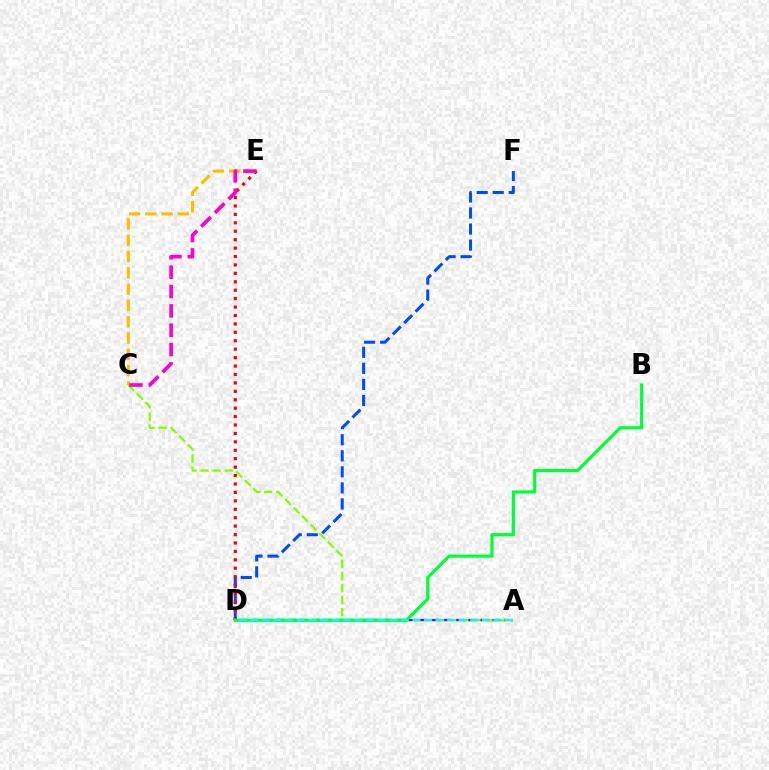{('A', 'C'): [{'color': '#84ff00', 'line_style': 'dashed', 'thickness': 1.64}], ('C', 'E'): [{'color': '#ffbd00', 'line_style': 'dashed', 'thickness': 2.21}, {'color': '#ff00cf', 'line_style': 'dashed', 'thickness': 2.63}], ('A', 'D'): [{'color': '#7200ff', 'line_style': 'dashed', 'thickness': 1.64}, {'color': '#00fff6', 'line_style': 'dashed', 'thickness': 1.57}], ('D', 'F'): [{'color': '#004bff', 'line_style': 'dashed', 'thickness': 2.18}], ('D', 'E'): [{'color': '#ff0000', 'line_style': 'dotted', 'thickness': 2.29}], ('B', 'D'): [{'color': '#00ff39', 'line_style': 'solid', 'thickness': 2.29}]}